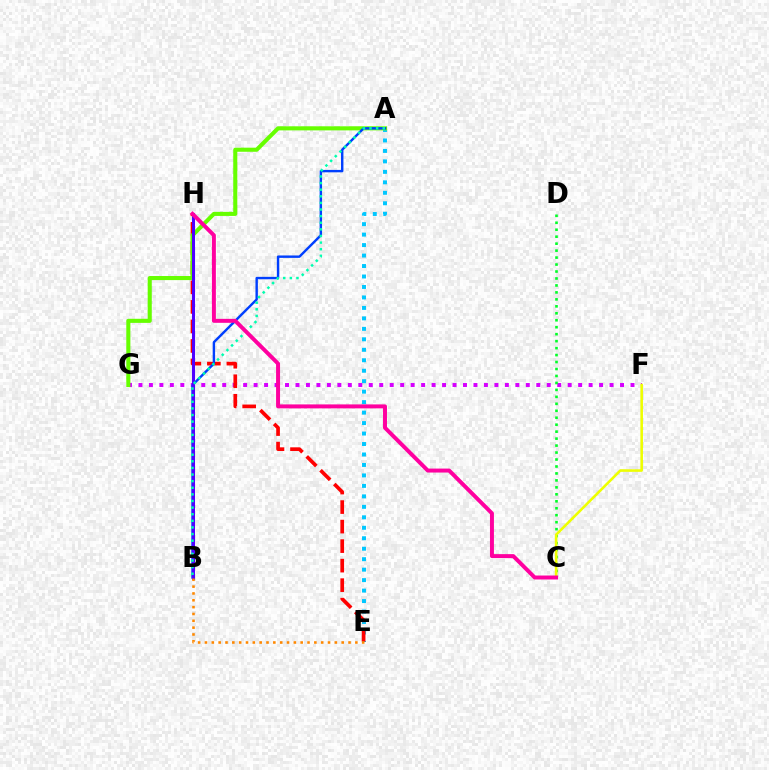{('A', 'E'): [{'color': '#00c7ff', 'line_style': 'dotted', 'thickness': 2.84}], ('F', 'G'): [{'color': '#d600ff', 'line_style': 'dotted', 'thickness': 2.84}], ('E', 'H'): [{'color': '#ff0000', 'line_style': 'dashed', 'thickness': 2.65}], ('A', 'G'): [{'color': '#66ff00', 'line_style': 'solid', 'thickness': 2.94}], ('A', 'B'): [{'color': '#003fff', 'line_style': 'solid', 'thickness': 1.74}, {'color': '#00ffaf', 'line_style': 'dotted', 'thickness': 1.8}], ('C', 'D'): [{'color': '#00ff27', 'line_style': 'dotted', 'thickness': 1.89}], ('C', 'F'): [{'color': '#eeff00', 'line_style': 'solid', 'thickness': 1.86}], ('B', 'H'): [{'color': '#4f00ff', 'line_style': 'solid', 'thickness': 2.19}], ('B', 'E'): [{'color': '#ff8800', 'line_style': 'dotted', 'thickness': 1.86}], ('C', 'H'): [{'color': '#ff00a0', 'line_style': 'solid', 'thickness': 2.85}]}